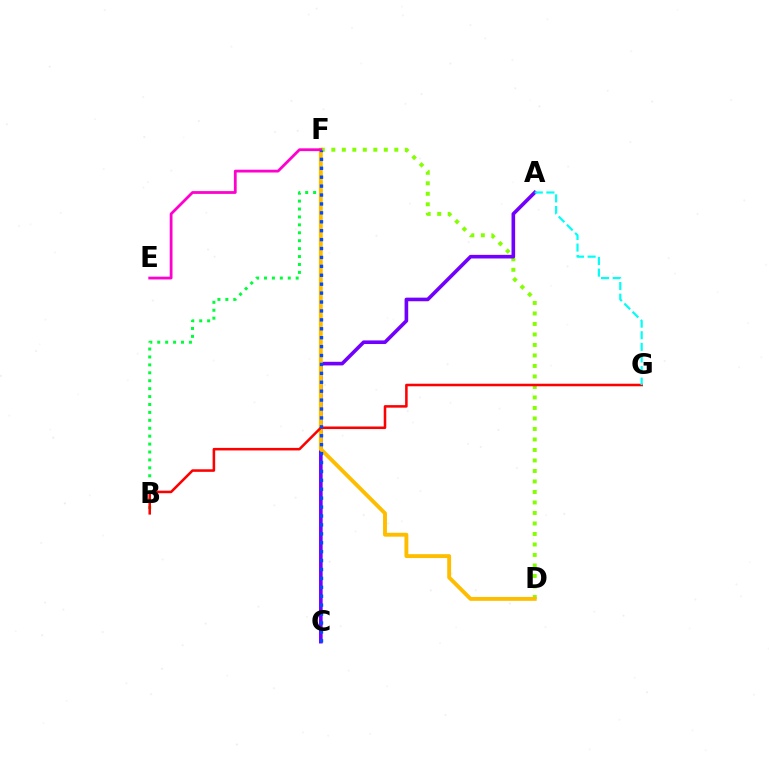{('B', 'F'): [{'color': '#00ff39', 'line_style': 'dotted', 'thickness': 2.15}], ('D', 'F'): [{'color': '#84ff00', 'line_style': 'dotted', 'thickness': 2.85}, {'color': '#ffbd00', 'line_style': 'solid', 'thickness': 2.8}], ('A', 'C'): [{'color': '#7200ff', 'line_style': 'solid', 'thickness': 2.61}], ('E', 'F'): [{'color': '#ff00cf', 'line_style': 'solid', 'thickness': 2.01}], ('B', 'G'): [{'color': '#ff0000', 'line_style': 'solid', 'thickness': 1.83}], ('C', 'F'): [{'color': '#004bff', 'line_style': 'dotted', 'thickness': 2.42}], ('A', 'G'): [{'color': '#00fff6', 'line_style': 'dashed', 'thickness': 1.58}]}